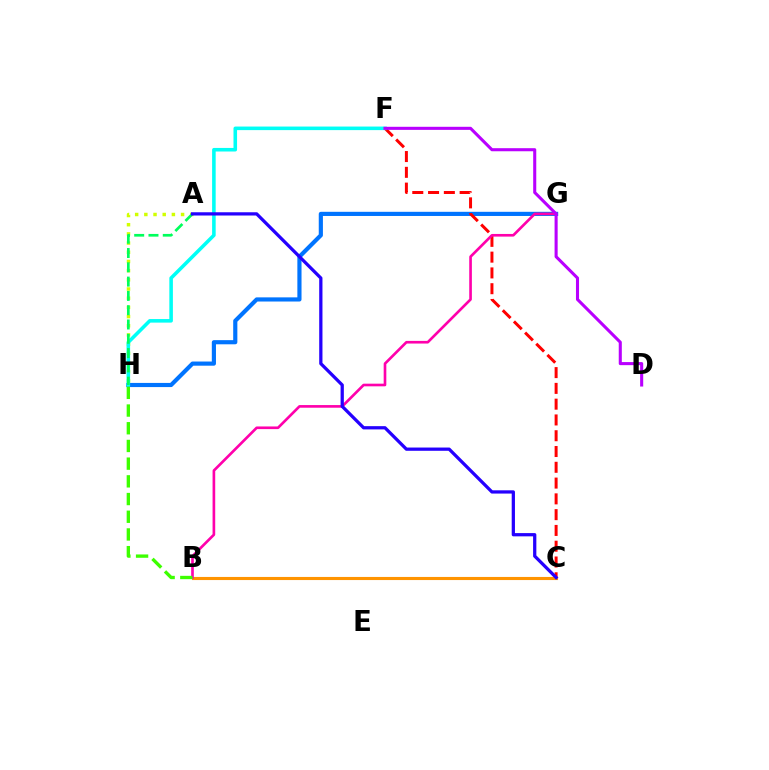{('G', 'H'): [{'color': '#0074ff', 'line_style': 'solid', 'thickness': 2.99}], ('C', 'F'): [{'color': '#ff0000', 'line_style': 'dashed', 'thickness': 2.14}], ('A', 'H'): [{'color': '#d1ff00', 'line_style': 'dotted', 'thickness': 2.5}, {'color': '#00ff5c', 'line_style': 'dashed', 'thickness': 1.94}], ('B', 'C'): [{'color': '#ff9400', 'line_style': 'solid', 'thickness': 2.24}], ('F', 'H'): [{'color': '#00fff6', 'line_style': 'solid', 'thickness': 2.57}], ('B', 'G'): [{'color': '#ff00ac', 'line_style': 'solid', 'thickness': 1.91}], ('B', 'H'): [{'color': '#3dff00', 'line_style': 'dashed', 'thickness': 2.4}], ('D', 'F'): [{'color': '#b900ff', 'line_style': 'solid', 'thickness': 2.21}], ('A', 'C'): [{'color': '#2500ff', 'line_style': 'solid', 'thickness': 2.34}]}